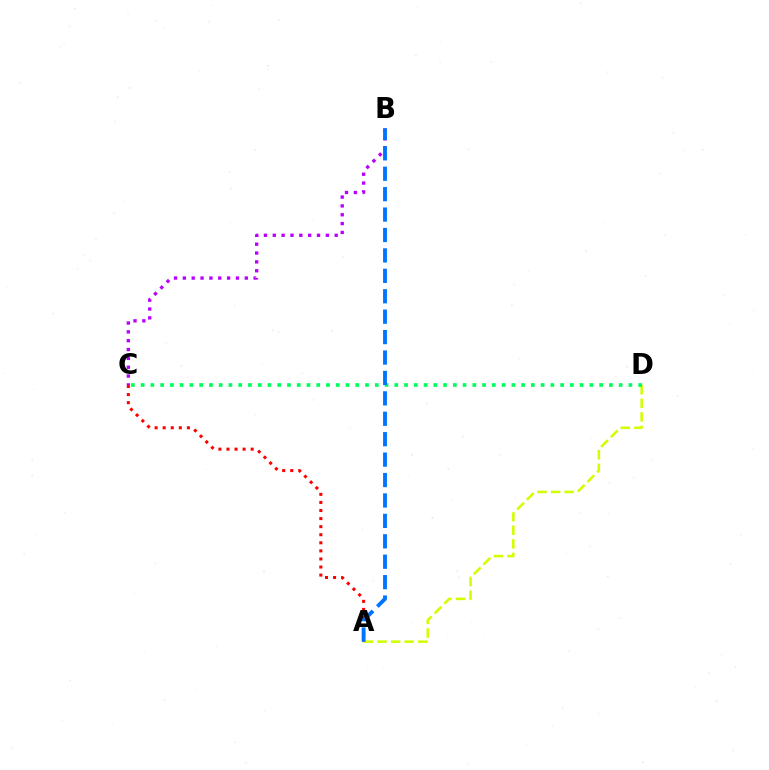{('A', 'D'): [{'color': '#d1ff00', 'line_style': 'dashed', 'thickness': 1.85}], ('B', 'C'): [{'color': '#b900ff', 'line_style': 'dotted', 'thickness': 2.4}], ('A', 'C'): [{'color': '#ff0000', 'line_style': 'dotted', 'thickness': 2.19}], ('C', 'D'): [{'color': '#00ff5c', 'line_style': 'dotted', 'thickness': 2.65}], ('A', 'B'): [{'color': '#0074ff', 'line_style': 'dashed', 'thickness': 2.77}]}